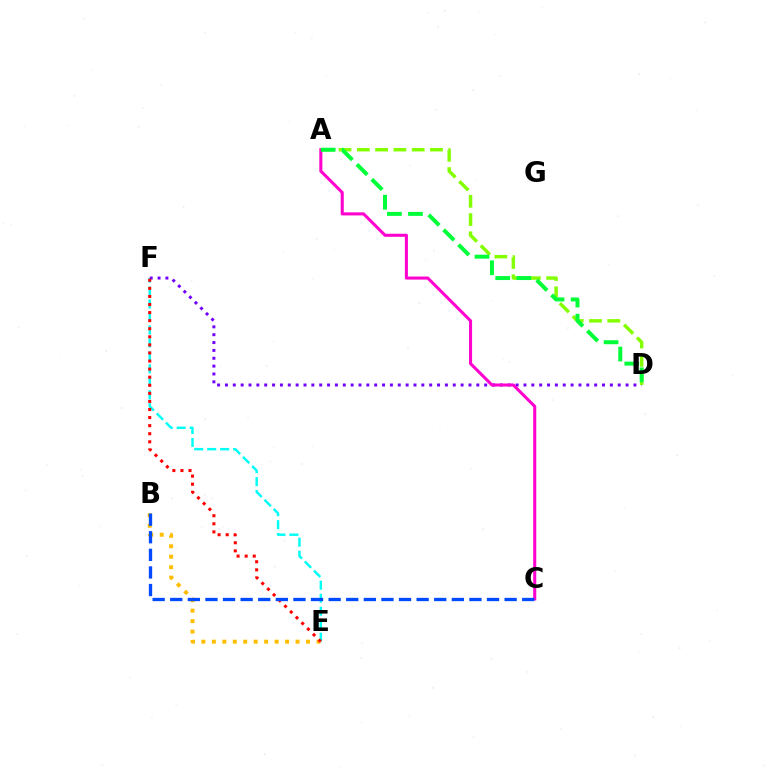{('B', 'E'): [{'color': '#ffbd00', 'line_style': 'dotted', 'thickness': 2.84}], ('E', 'F'): [{'color': '#00fff6', 'line_style': 'dashed', 'thickness': 1.76}, {'color': '#ff0000', 'line_style': 'dotted', 'thickness': 2.19}], ('D', 'F'): [{'color': '#7200ff', 'line_style': 'dotted', 'thickness': 2.13}], ('A', 'D'): [{'color': '#84ff00', 'line_style': 'dashed', 'thickness': 2.48}, {'color': '#00ff39', 'line_style': 'dashed', 'thickness': 2.86}], ('A', 'C'): [{'color': '#ff00cf', 'line_style': 'solid', 'thickness': 2.2}], ('B', 'C'): [{'color': '#004bff', 'line_style': 'dashed', 'thickness': 2.39}]}